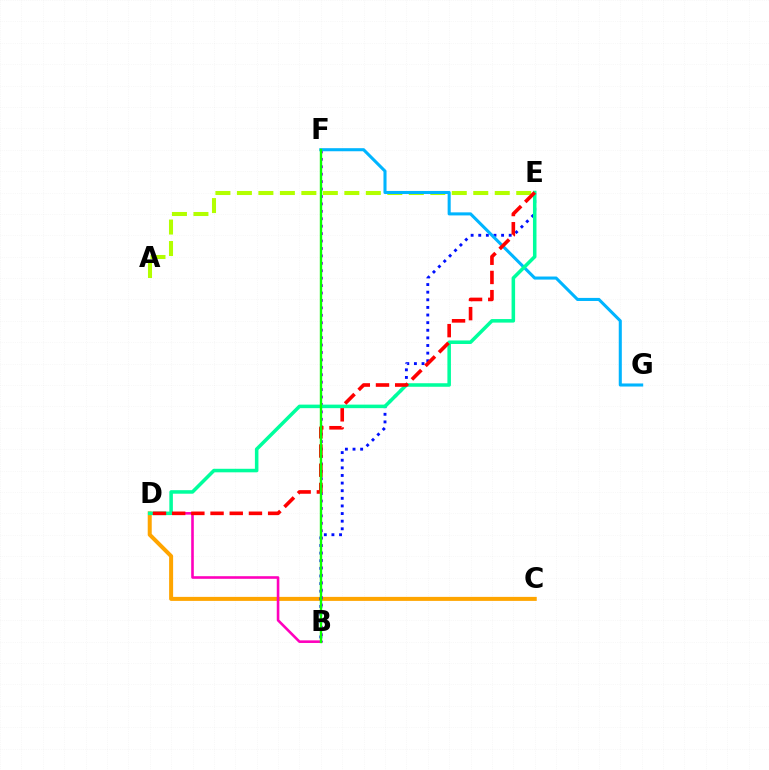{('C', 'D'): [{'color': '#ffa500', 'line_style': 'solid', 'thickness': 2.89}], ('B', 'D'): [{'color': '#ff00bd', 'line_style': 'solid', 'thickness': 1.87}], ('B', 'F'): [{'color': '#9b00ff', 'line_style': 'dotted', 'thickness': 2.02}, {'color': '#08ff00', 'line_style': 'solid', 'thickness': 1.72}], ('B', 'E'): [{'color': '#0010ff', 'line_style': 'dotted', 'thickness': 2.07}], ('A', 'E'): [{'color': '#b3ff00', 'line_style': 'dashed', 'thickness': 2.92}], ('F', 'G'): [{'color': '#00b5ff', 'line_style': 'solid', 'thickness': 2.21}], ('D', 'E'): [{'color': '#00ff9d', 'line_style': 'solid', 'thickness': 2.54}, {'color': '#ff0000', 'line_style': 'dashed', 'thickness': 2.61}]}